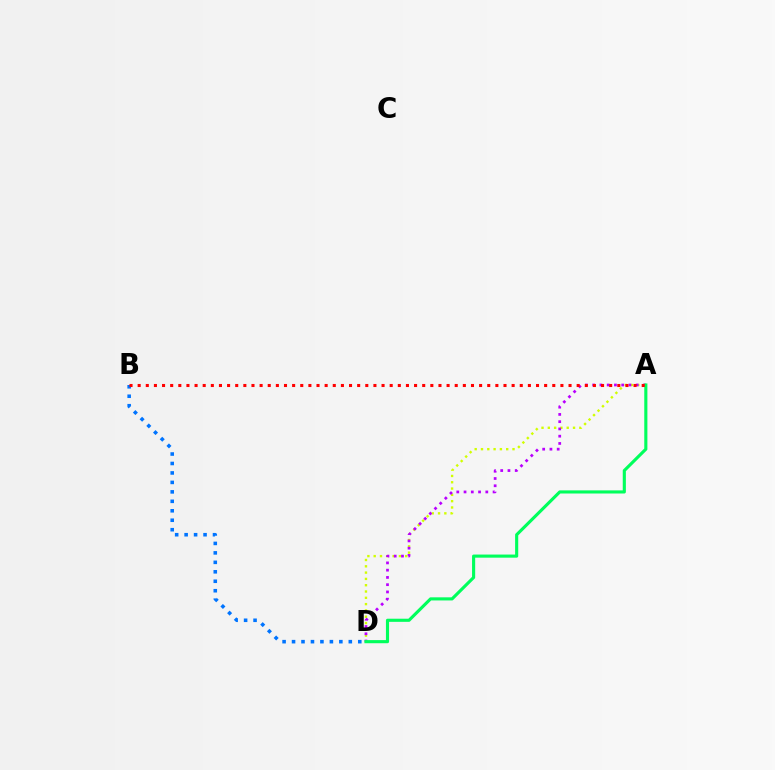{('A', 'D'): [{'color': '#d1ff00', 'line_style': 'dotted', 'thickness': 1.71}, {'color': '#b900ff', 'line_style': 'dotted', 'thickness': 1.97}, {'color': '#00ff5c', 'line_style': 'solid', 'thickness': 2.25}], ('B', 'D'): [{'color': '#0074ff', 'line_style': 'dotted', 'thickness': 2.57}], ('A', 'B'): [{'color': '#ff0000', 'line_style': 'dotted', 'thickness': 2.21}]}